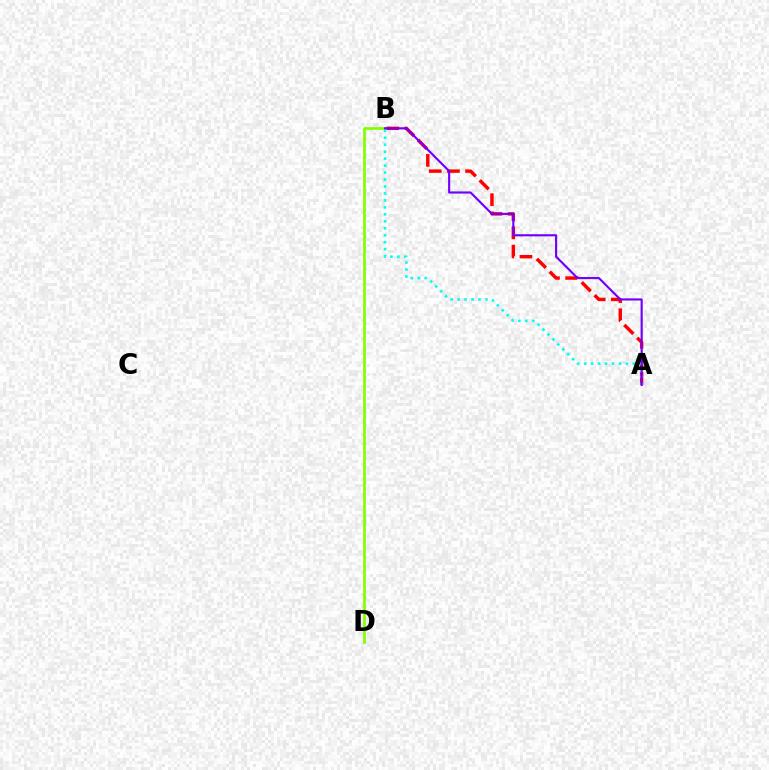{('A', 'B'): [{'color': '#ff0000', 'line_style': 'dashed', 'thickness': 2.47}, {'color': '#00fff6', 'line_style': 'dotted', 'thickness': 1.89}, {'color': '#7200ff', 'line_style': 'solid', 'thickness': 1.55}], ('B', 'D'): [{'color': '#84ff00', 'line_style': 'solid', 'thickness': 1.96}]}